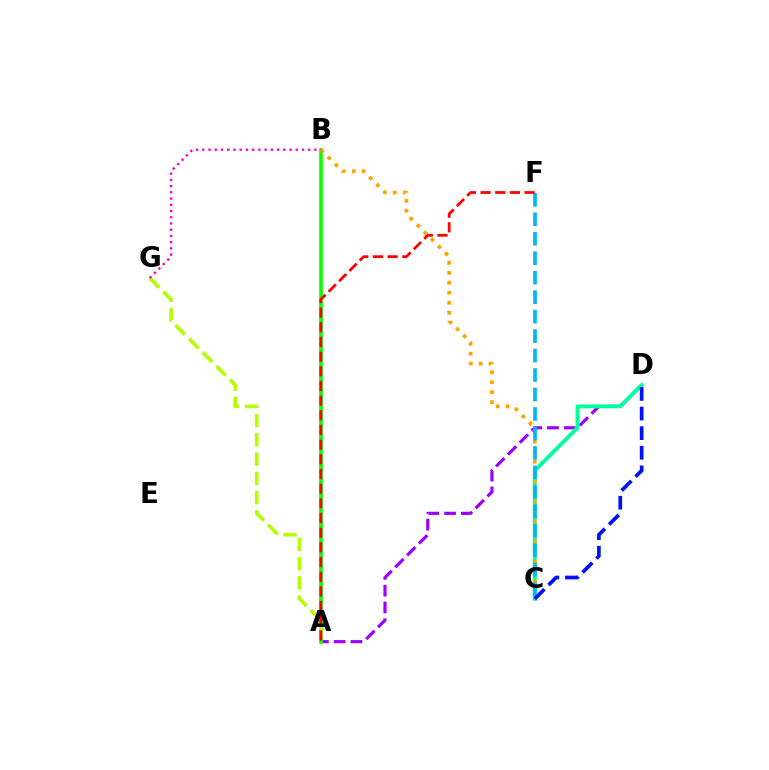{('A', 'D'): [{'color': '#9b00ff', 'line_style': 'dashed', 'thickness': 2.28}], ('C', 'D'): [{'color': '#00ff9d', 'line_style': 'solid', 'thickness': 2.79}, {'color': '#0010ff', 'line_style': 'dashed', 'thickness': 2.66}], ('A', 'B'): [{'color': '#08ff00', 'line_style': 'solid', 'thickness': 2.64}], ('B', 'C'): [{'color': '#ffa500', 'line_style': 'dotted', 'thickness': 2.71}], ('A', 'G'): [{'color': '#b3ff00', 'line_style': 'dashed', 'thickness': 2.62}], ('C', 'F'): [{'color': '#00b5ff', 'line_style': 'dashed', 'thickness': 2.65}], ('A', 'F'): [{'color': '#ff0000', 'line_style': 'dashed', 'thickness': 1.99}], ('B', 'G'): [{'color': '#ff00bd', 'line_style': 'dotted', 'thickness': 1.69}]}